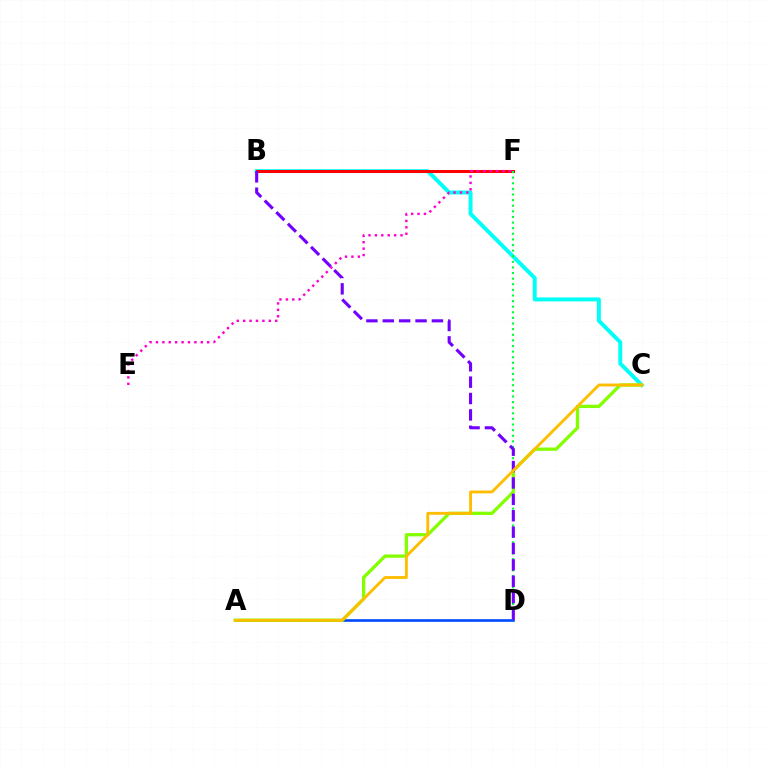{('B', 'C'): [{'color': '#00fff6', 'line_style': 'solid', 'thickness': 2.83}], ('A', 'D'): [{'color': '#004bff', 'line_style': 'solid', 'thickness': 1.9}], ('B', 'F'): [{'color': '#ff0000', 'line_style': 'solid', 'thickness': 2.16}], ('D', 'F'): [{'color': '#00ff39', 'line_style': 'dotted', 'thickness': 1.52}], ('A', 'C'): [{'color': '#84ff00', 'line_style': 'solid', 'thickness': 2.38}, {'color': '#ffbd00', 'line_style': 'solid', 'thickness': 2.06}], ('B', 'D'): [{'color': '#7200ff', 'line_style': 'dashed', 'thickness': 2.23}], ('E', 'F'): [{'color': '#ff00cf', 'line_style': 'dotted', 'thickness': 1.74}]}